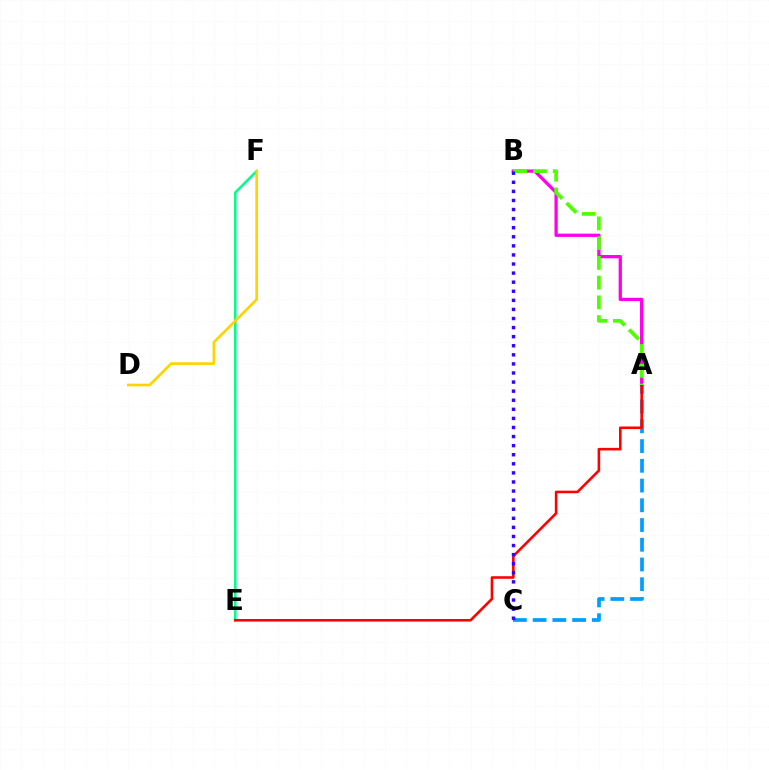{('E', 'F'): [{'color': '#00ff86', 'line_style': 'solid', 'thickness': 1.82}], ('A', 'C'): [{'color': '#009eff', 'line_style': 'dashed', 'thickness': 2.68}], ('A', 'B'): [{'color': '#ff00ed', 'line_style': 'solid', 'thickness': 2.36}, {'color': '#4fff00', 'line_style': 'dashed', 'thickness': 2.68}], ('D', 'F'): [{'color': '#ffd500', 'line_style': 'solid', 'thickness': 1.94}], ('A', 'E'): [{'color': '#ff0000', 'line_style': 'solid', 'thickness': 1.86}], ('B', 'C'): [{'color': '#3700ff', 'line_style': 'dotted', 'thickness': 2.47}]}